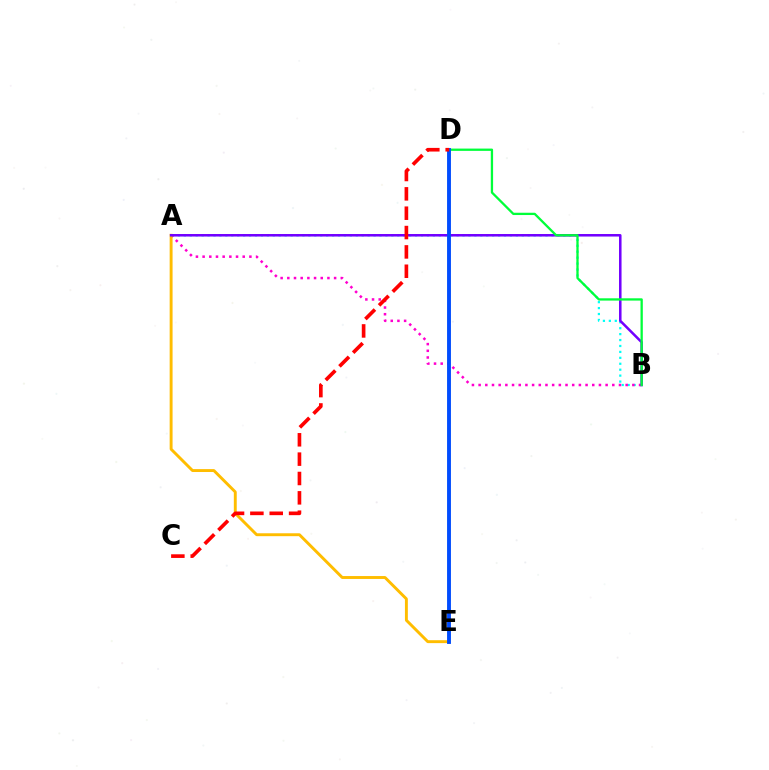{('A', 'B'): [{'color': '#00fff6', 'line_style': 'dotted', 'thickness': 1.61}, {'color': '#ff00cf', 'line_style': 'dotted', 'thickness': 1.82}, {'color': '#7200ff', 'line_style': 'solid', 'thickness': 1.81}], ('A', 'E'): [{'color': '#ffbd00', 'line_style': 'solid', 'thickness': 2.09}], ('B', 'D'): [{'color': '#00ff39', 'line_style': 'solid', 'thickness': 1.65}], ('D', 'E'): [{'color': '#84ff00', 'line_style': 'dashed', 'thickness': 1.72}, {'color': '#004bff', 'line_style': 'solid', 'thickness': 2.79}], ('C', 'D'): [{'color': '#ff0000', 'line_style': 'dashed', 'thickness': 2.63}]}